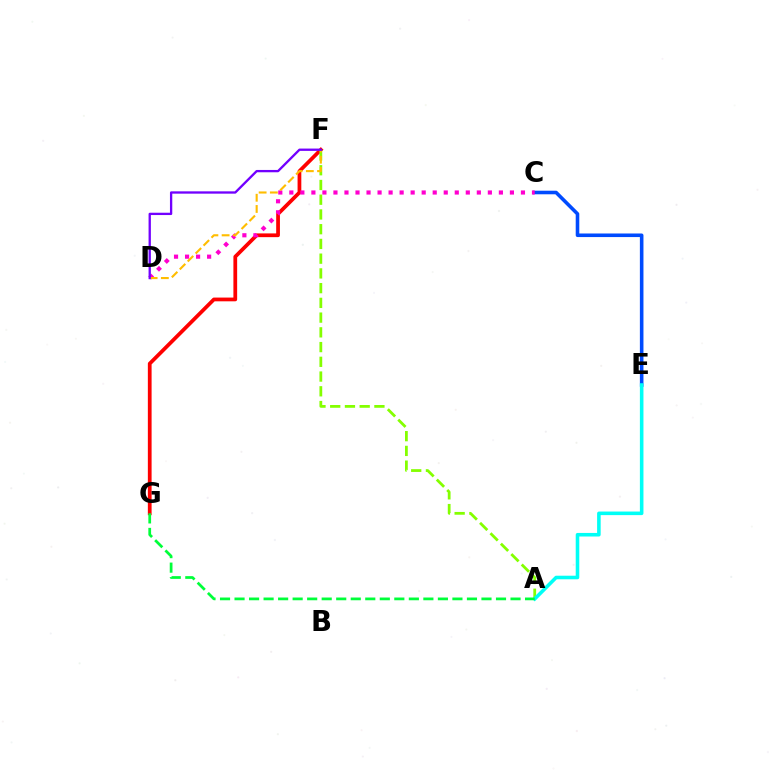{('C', 'E'): [{'color': '#004bff', 'line_style': 'solid', 'thickness': 2.58}], ('F', 'G'): [{'color': '#ff0000', 'line_style': 'solid', 'thickness': 2.7}], ('C', 'D'): [{'color': '#ff00cf', 'line_style': 'dotted', 'thickness': 3.0}], ('A', 'F'): [{'color': '#84ff00', 'line_style': 'dashed', 'thickness': 2.0}], ('A', 'E'): [{'color': '#00fff6', 'line_style': 'solid', 'thickness': 2.57}], ('A', 'G'): [{'color': '#00ff39', 'line_style': 'dashed', 'thickness': 1.97}], ('D', 'F'): [{'color': '#ffbd00', 'line_style': 'dashed', 'thickness': 1.52}, {'color': '#7200ff', 'line_style': 'solid', 'thickness': 1.67}]}